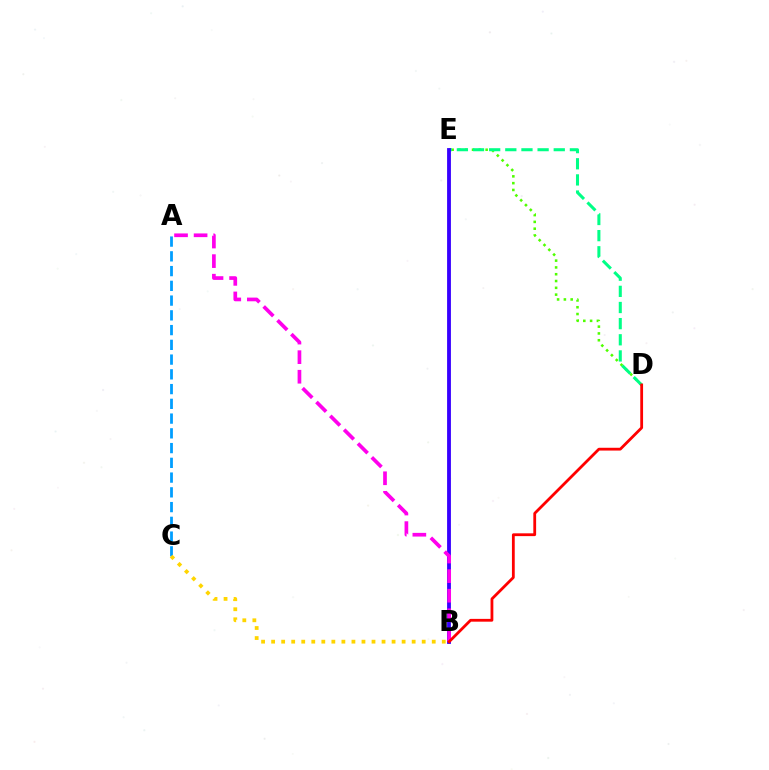{('D', 'E'): [{'color': '#4fff00', 'line_style': 'dotted', 'thickness': 1.85}, {'color': '#00ff86', 'line_style': 'dashed', 'thickness': 2.19}], ('B', 'E'): [{'color': '#3700ff', 'line_style': 'solid', 'thickness': 2.76}], ('A', 'B'): [{'color': '#ff00ed', 'line_style': 'dashed', 'thickness': 2.66}], ('A', 'C'): [{'color': '#009eff', 'line_style': 'dashed', 'thickness': 2.0}], ('B', 'D'): [{'color': '#ff0000', 'line_style': 'solid', 'thickness': 2.01}], ('B', 'C'): [{'color': '#ffd500', 'line_style': 'dotted', 'thickness': 2.73}]}